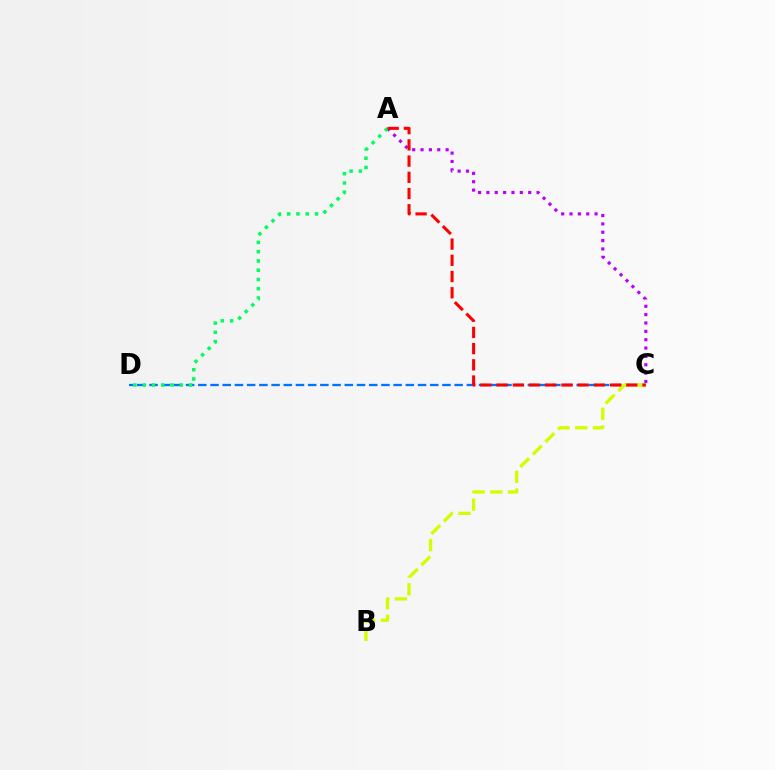{('C', 'D'): [{'color': '#0074ff', 'line_style': 'dashed', 'thickness': 1.66}], ('B', 'C'): [{'color': '#d1ff00', 'line_style': 'dashed', 'thickness': 2.41}], ('A', 'C'): [{'color': '#b900ff', 'line_style': 'dotted', 'thickness': 2.27}, {'color': '#ff0000', 'line_style': 'dashed', 'thickness': 2.2}], ('A', 'D'): [{'color': '#00ff5c', 'line_style': 'dotted', 'thickness': 2.52}]}